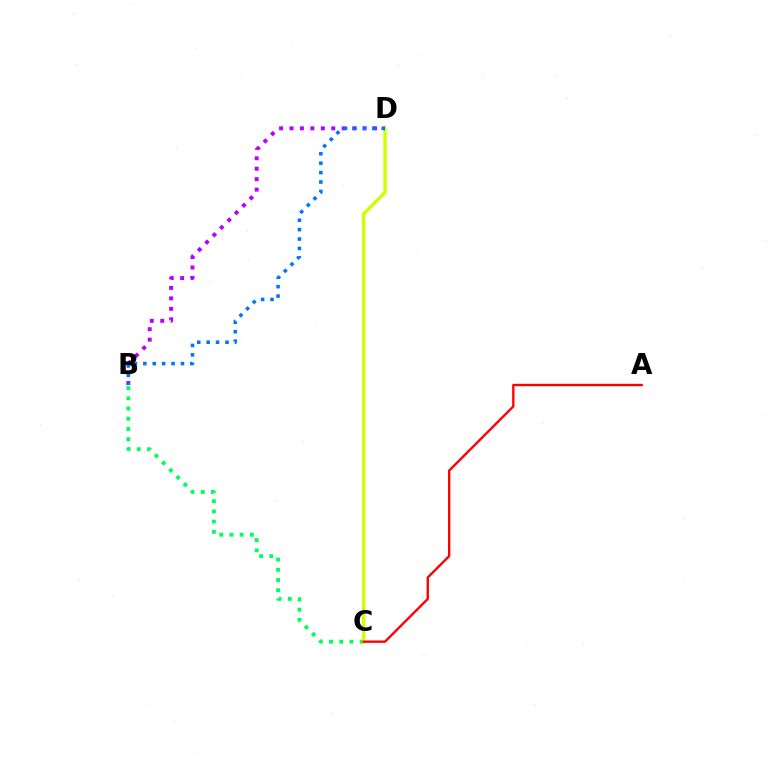{('B', 'C'): [{'color': '#00ff5c', 'line_style': 'dotted', 'thickness': 2.77}], ('C', 'D'): [{'color': '#d1ff00', 'line_style': 'solid', 'thickness': 2.45}], ('B', 'D'): [{'color': '#b900ff', 'line_style': 'dotted', 'thickness': 2.84}, {'color': '#0074ff', 'line_style': 'dotted', 'thickness': 2.56}], ('A', 'C'): [{'color': '#ff0000', 'line_style': 'solid', 'thickness': 1.69}]}